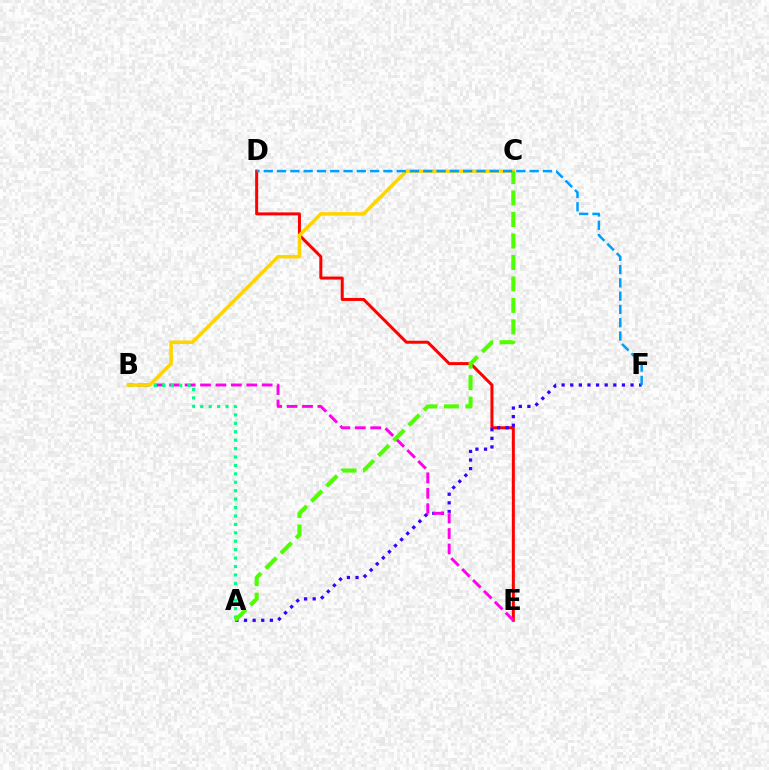{('D', 'E'): [{'color': '#ff0000', 'line_style': 'solid', 'thickness': 2.16}], ('A', 'F'): [{'color': '#3700ff', 'line_style': 'dotted', 'thickness': 2.34}], ('B', 'E'): [{'color': '#ff00ed', 'line_style': 'dashed', 'thickness': 2.09}], ('A', 'B'): [{'color': '#00ff86', 'line_style': 'dotted', 'thickness': 2.29}], ('B', 'C'): [{'color': '#ffd500', 'line_style': 'solid', 'thickness': 2.54}], ('A', 'C'): [{'color': '#4fff00', 'line_style': 'dashed', 'thickness': 2.92}], ('D', 'F'): [{'color': '#009eff', 'line_style': 'dashed', 'thickness': 1.81}]}